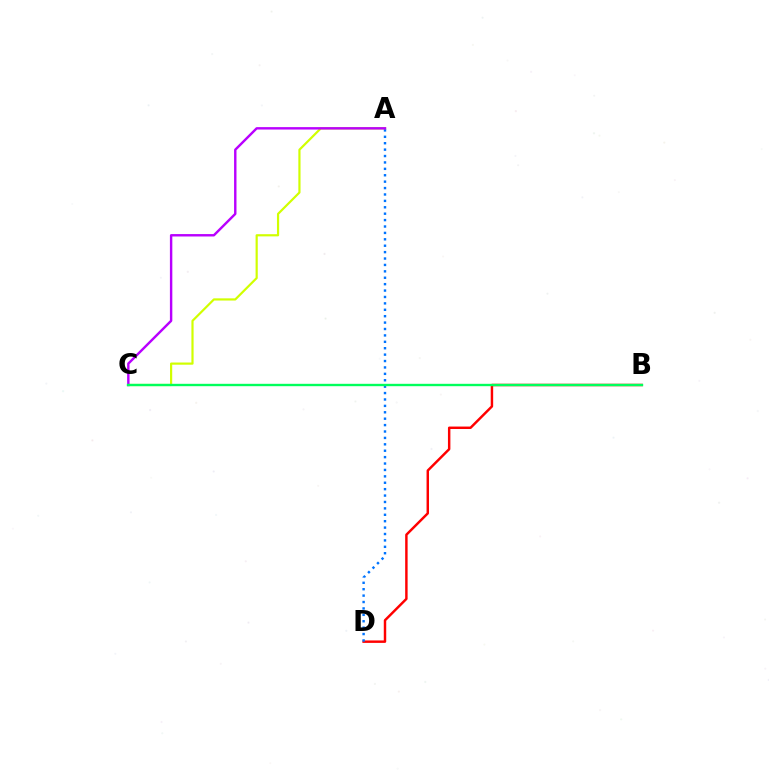{('B', 'D'): [{'color': '#ff0000', 'line_style': 'solid', 'thickness': 1.76}], ('A', 'C'): [{'color': '#d1ff00', 'line_style': 'solid', 'thickness': 1.58}, {'color': '#b900ff', 'line_style': 'solid', 'thickness': 1.74}], ('A', 'D'): [{'color': '#0074ff', 'line_style': 'dotted', 'thickness': 1.74}], ('B', 'C'): [{'color': '#00ff5c', 'line_style': 'solid', 'thickness': 1.71}]}